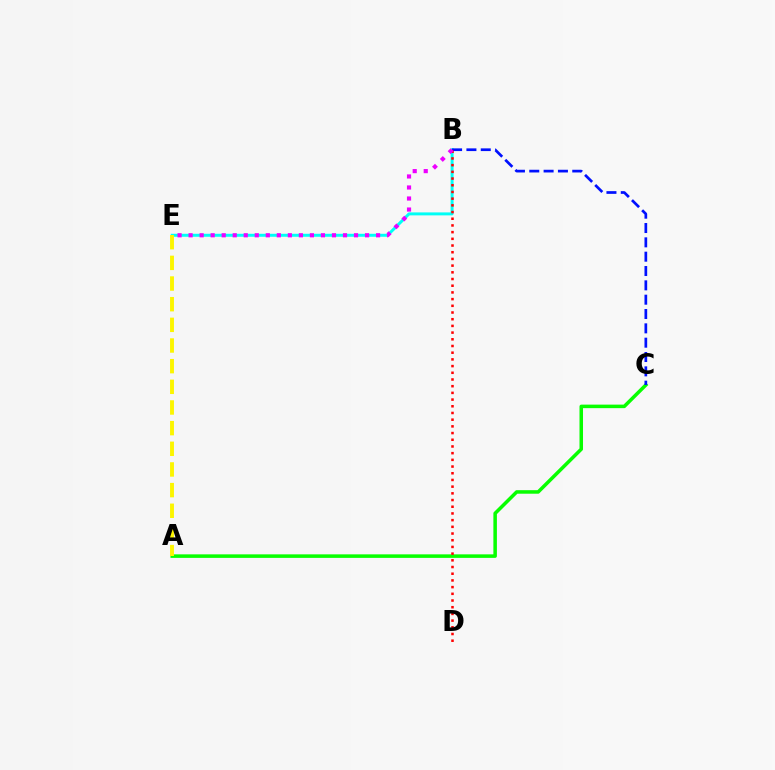{('B', 'E'): [{'color': '#00fff6', 'line_style': 'solid', 'thickness': 2.14}, {'color': '#ee00ff', 'line_style': 'dotted', 'thickness': 3.0}], ('A', 'C'): [{'color': '#08ff00', 'line_style': 'solid', 'thickness': 2.54}], ('B', 'C'): [{'color': '#0010ff', 'line_style': 'dashed', 'thickness': 1.95}], ('B', 'D'): [{'color': '#ff0000', 'line_style': 'dotted', 'thickness': 1.82}], ('A', 'E'): [{'color': '#fcf500', 'line_style': 'dashed', 'thickness': 2.81}]}